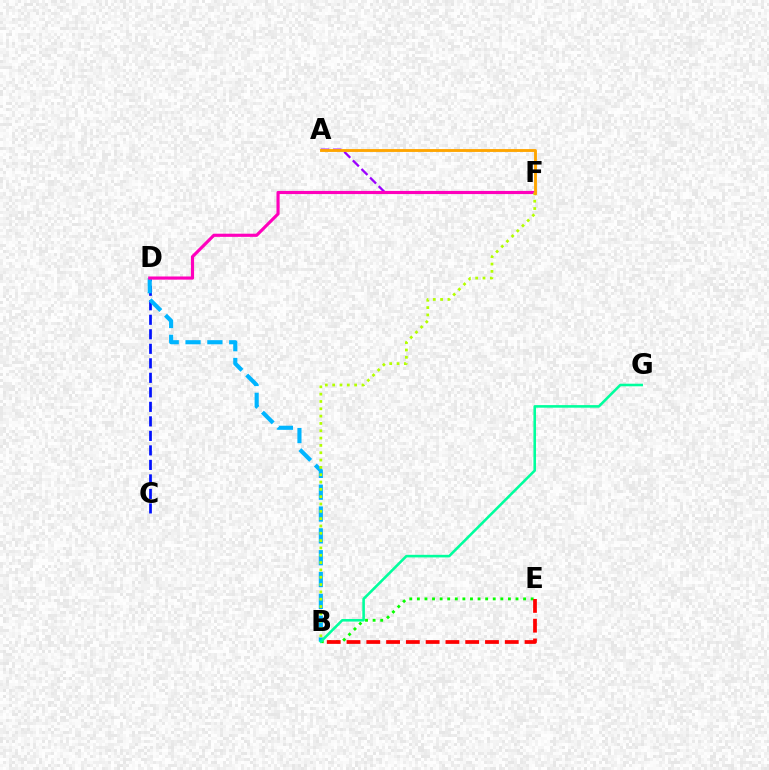{('C', 'D'): [{'color': '#0010ff', 'line_style': 'dashed', 'thickness': 1.97}], ('B', 'E'): [{'color': '#08ff00', 'line_style': 'dotted', 'thickness': 2.06}, {'color': '#ff0000', 'line_style': 'dashed', 'thickness': 2.69}], ('A', 'F'): [{'color': '#9b00ff', 'line_style': 'dashed', 'thickness': 1.65}, {'color': '#ffa500', 'line_style': 'solid', 'thickness': 2.06}], ('B', 'D'): [{'color': '#00b5ff', 'line_style': 'dashed', 'thickness': 2.97}], ('D', 'F'): [{'color': '#ff00bd', 'line_style': 'solid', 'thickness': 2.27}], ('B', 'F'): [{'color': '#b3ff00', 'line_style': 'dotted', 'thickness': 1.99}], ('B', 'G'): [{'color': '#00ff9d', 'line_style': 'solid', 'thickness': 1.86}]}